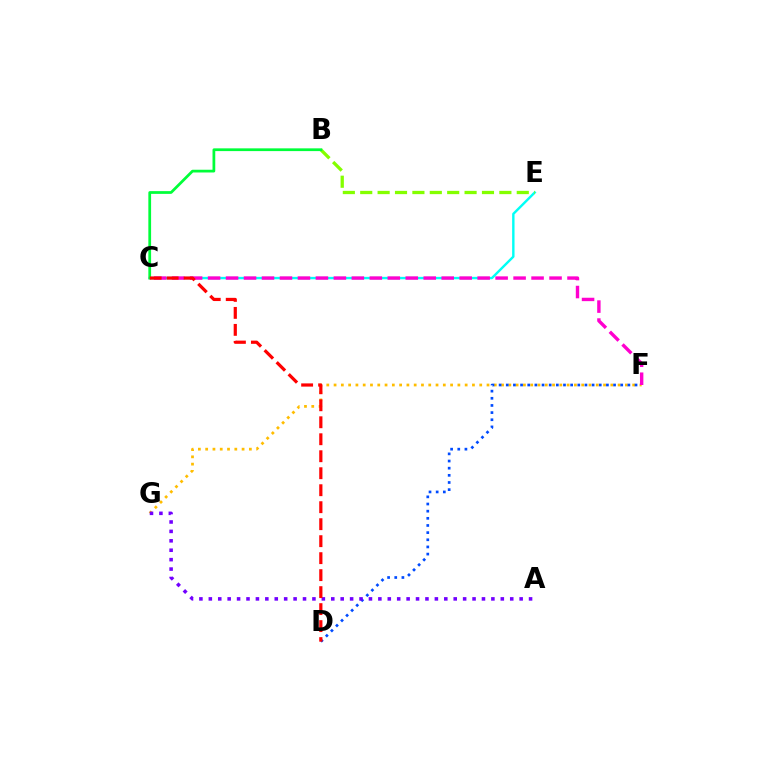{('C', 'E'): [{'color': '#00fff6', 'line_style': 'solid', 'thickness': 1.73}], ('B', 'E'): [{'color': '#84ff00', 'line_style': 'dashed', 'thickness': 2.36}], ('F', 'G'): [{'color': '#ffbd00', 'line_style': 'dotted', 'thickness': 1.98}], ('D', 'F'): [{'color': '#004bff', 'line_style': 'dotted', 'thickness': 1.94}], ('C', 'F'): [{'color': '#ff00cf', 'line_style': 'dashed', 'thickness': 2.44}], ('A', 'G'): [{'color': '#7200ff', 'line_style': 'dotted', 'thickness': 2.56}], ('B', 'C'): [{'color': '#00ff39', 'line_style': 'solid', 'thickness': 1.98}], ('C', 'D'): [{'color': '#ff0000', 'line_style': 'dashed', 'thickness': 2.31}]}